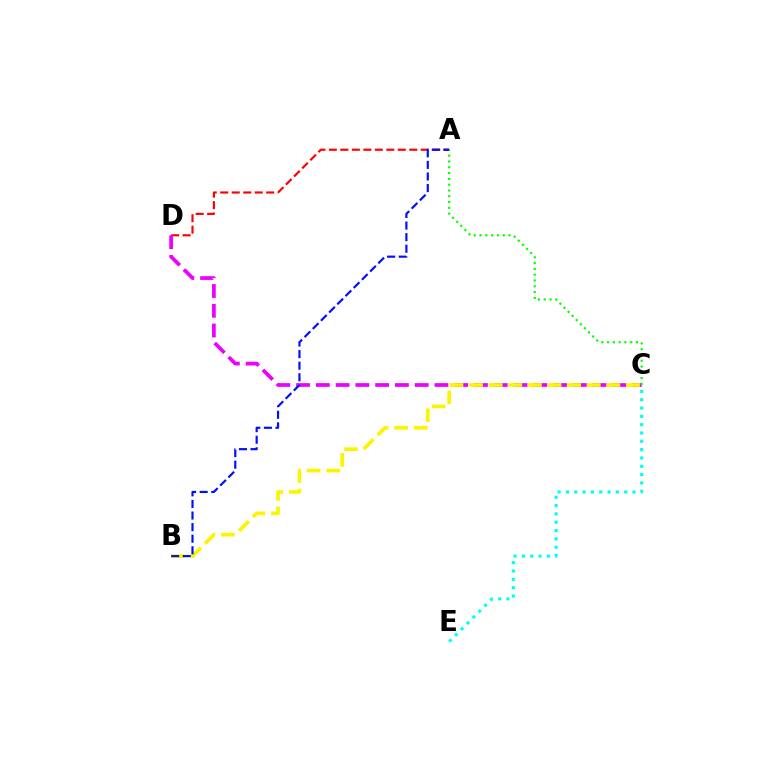{('C', 'E'): [{'color': '#00fff6', 'line_style': 'dotted', 'thickness': 2.26}], ('A', 'D'): [{'color': '#ff0000', 'line_style': 'dashed', 'thickness': 1.56}], ('C', 'D'): [{'color': '#ee00ff', 'line_style': 'dashed', 'thickness': 2.69}], ('A', 'C'): [{'color': '#08ff00', 'line_style': 'dotted', 'thickness': 1.57}], ('B', 'C'): [{'color': '#fcf500', 'line_style': 'dashed', 'thickness': 2.67}], ('A', 'B'): [{'color': '#0010ff', 'line_style': 'dashed', 'thickness': 1.57}]}